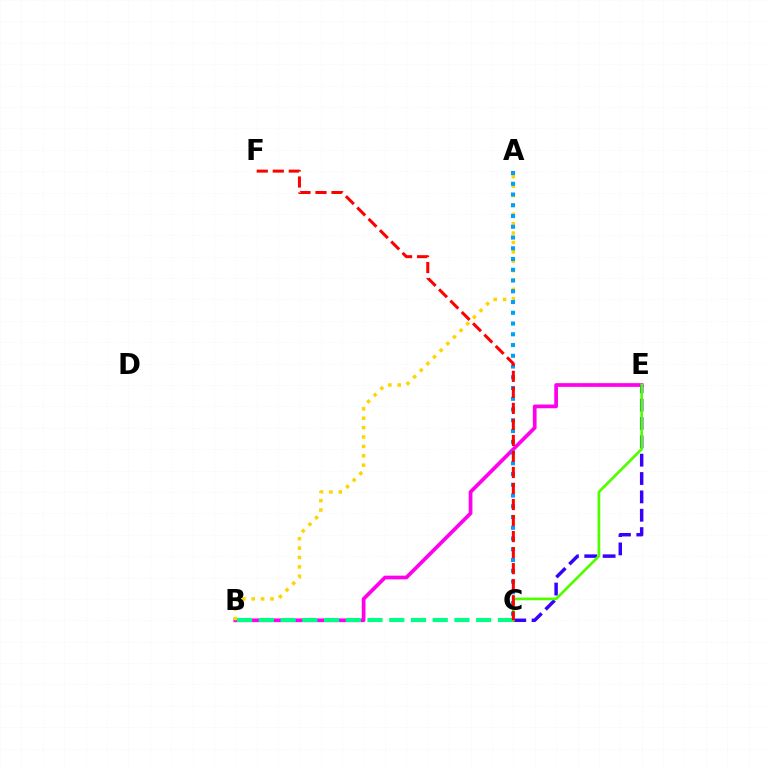{('B', 'E'): [{'color': '#ff00ed', 'line_style': 'solid', 'thickness': 2.67}], ('C', 'E'): [{'color': '#3700ff', 'line_style': 'dashed', 'thickness': 2.49}, {'color': '#4fff00', 'line_style': 'solid', 'thickness': 1.95}], ('A', 'B'): [{'color': '#ffd500', 'line_style': 'dotted', 'thickness': 2.55}], ('B', 'C'): [{'color': '#00ff86', 'line_style': 'dashed', 'thickness': 2.95}], ('A', 'C'): [{'color': '#009eff', 'line_style': 'dotted', 'thickness': 2.92}], ('C', 'F'): [{'color': '#ff0000', 'line_style': 'dashed', 'thickness': 2.18}]}